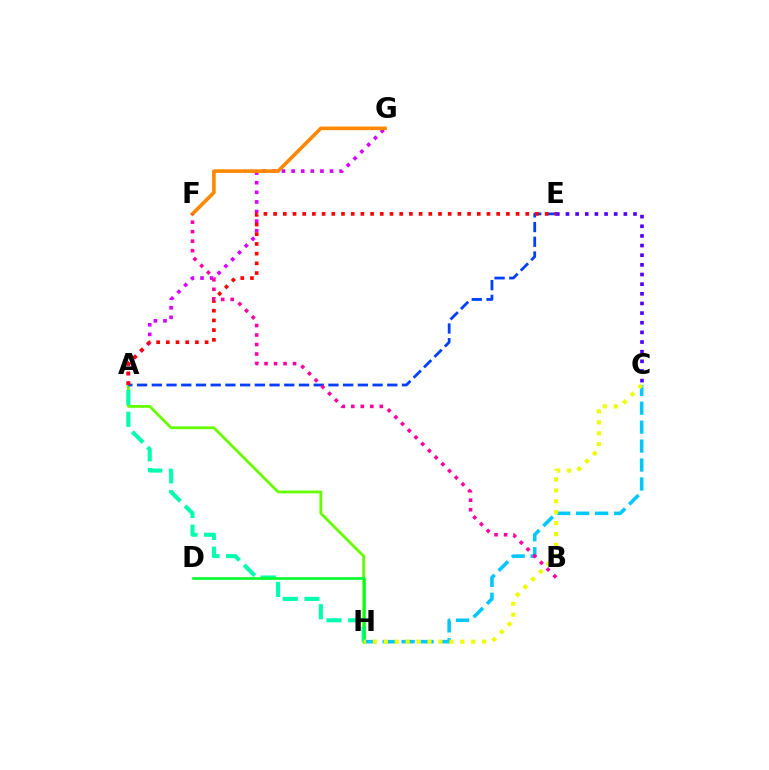{('C', 'H'): [{'color': '#00c7ff', 'line_style': 'dashed', 'thickness': 2.57}, {'color': '#eeff00', 'line_style': 'dotted', 'thickness': 2.97}], ('A', 'H'): [{'color': '#66ff00', 'line_style': 'solid', 'thickness': 2.04}, {'color': '#00ffaf', 'line_style': 'dashed', 'thickness': 2.95}], ('C', 'E'): [{'color': '#4f00ff', 'line_style': 'dotted', 'thickness': 2.62}], ('A', 'G'): [{'color': '#d600ff', 'line_style': 'dotted', 'thickness': 2.61}], ('A', 'E'): [{'color': '#003fff', 'line_style': 'dashed', 'thickness': 2.0}, {'color': '#ff0000', 'line_style': 'dotted', 'thickness': 2.64}], ('F', 'G'): [{'color': '#ff8800', 'line_style': 'solid', 'thickness': 2.61}], ('B', 'F'): [{'color': '#ff00a0', 'line_style': 'dotted', 'thickness': 2.58}], ('D', 'H'): [{'color': '#00ff27', 'line_style': 'solid', 'thickness': 1.89}]}